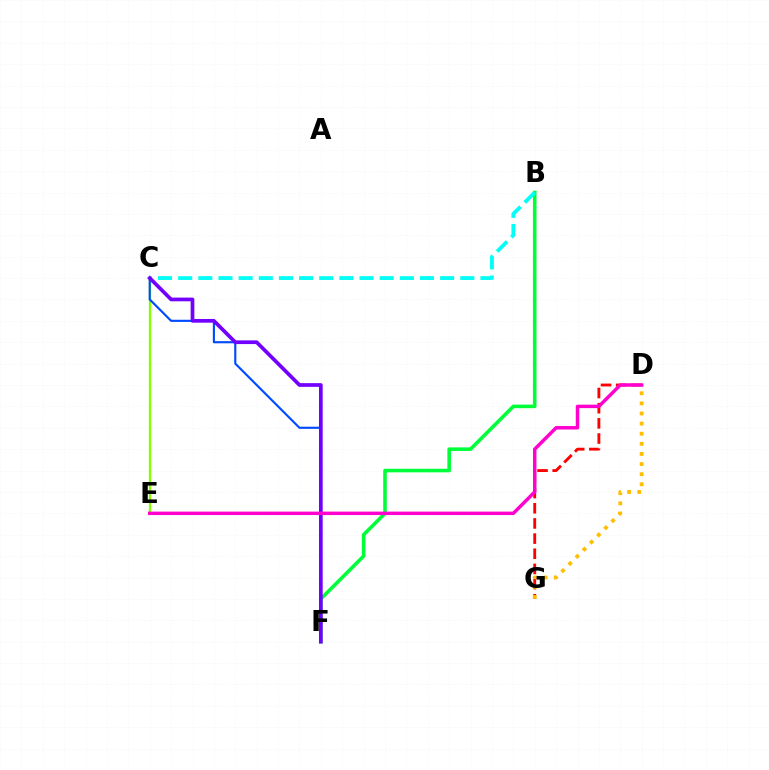{('C', 'E'): [{'color': '#84ff00', 'line_style': 'solid', 'thickness': 1.66}], ('B', 'F'): [{'color': '#00ff39', 'line_style': 'solid', 'thickness': 2.58}], ('C', 'F'): [{'color': '#004bff', 'line_style': 'solid', 'thickness': 1.54}, {'color': '#7200ff', 'line_style': 'solid', 'thickness': 2.67}], ('B', 'C'): [{'color': '#00fff6', 'line_style': 'dashed', 'thickness': 2.74}], ('D', 'G'): [{'color': '#ff0000', 'line_style': 'dashed', 'thickness': 2.06}, {'color': '#ffbd00', 'line_style': 'dotted', 'thickness': 2.75}], ('D', 'E'): [{'color': '#ff00cf', 'line_style': 'solid', 'thickness': 2.49}]}